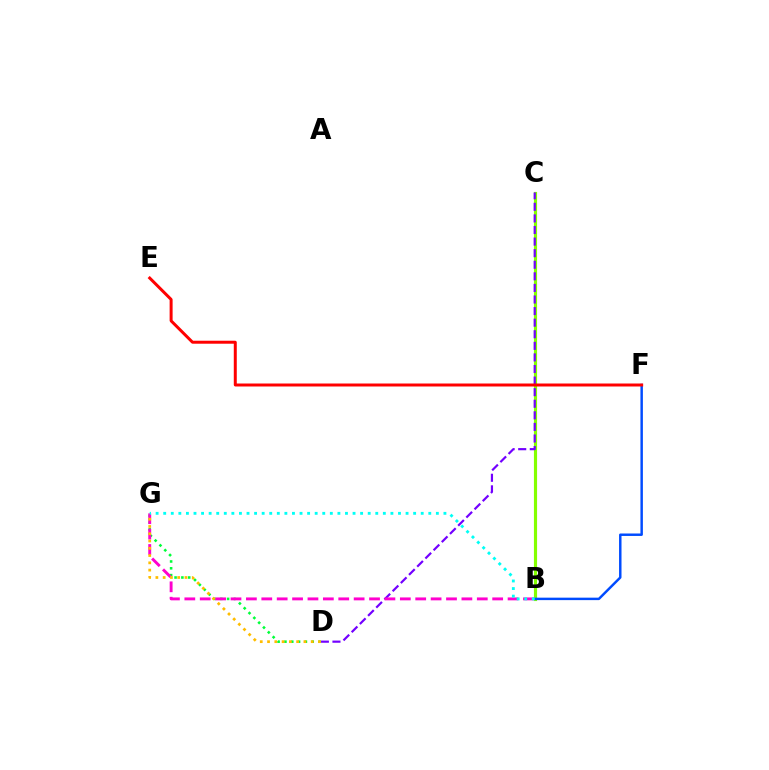{('B', 'C'): [{'color': '#84ff00', 'line_style': 'solid', 'thickness': 2.26}], ('D', 'G'): [{'color': '#00ff39', 'line_style': 'dotted', 'thickness': 1.85}, {'color': '#ffbd00', 'line_style': 'dotted', 'thickness': 1.98}], ('C', 'D'): [{'color': '#7200ff', 'line_style': 'dashed', 'thickness': 1.57}], ('B', 'F'): [{'color': '#004bff', 'line_style': 'solid', 'thickness': 1.77}], ('B', 'G'): [{'color': '#ff00cf', 'line_style': 'dashed', 'thickness': 2.09}, {'color': '#00fff6', 'line_style': 'dotted', 'thickness': 2.06}], ('E', 'F'): [{'color': '#ff0000', 'line_style': 'solid', 'thickness': 2.15}]}